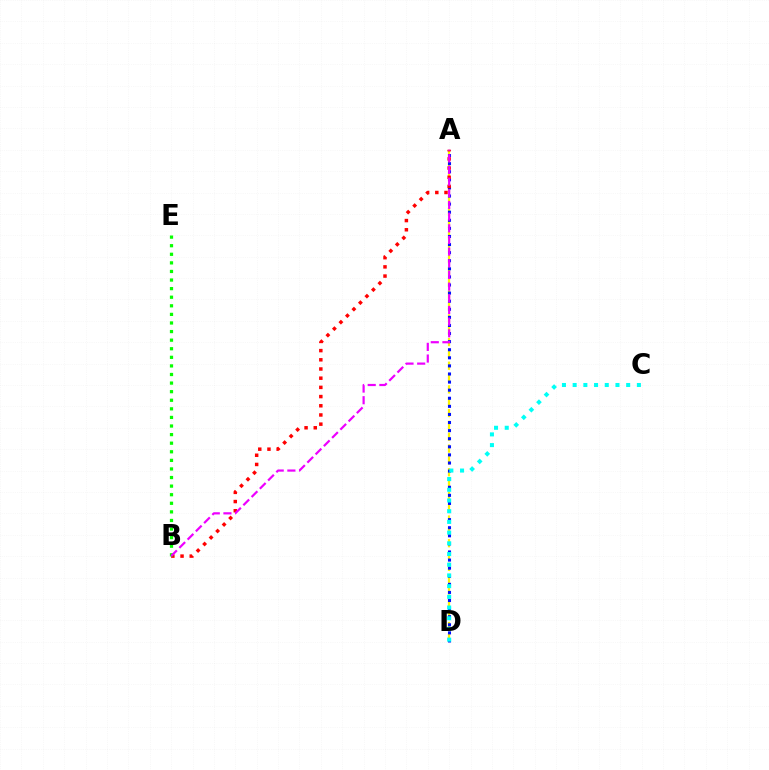{('A', 'D'): [{'color': '#fcf500', 'line_style': 'dashed', 'thickness': 1.61}, {'color': '#0010ff', 'line_style': 'dotted', 'thickness': 2.2}], ('A', 'B'): [{'color': '#ff0000', 'line_style': 'dotted', 'thickness': 2.5}, {'color': '#ee00ff', 'line_style': 'dashed', 'thickness': 1.58}], ('C', 'D'): [{'color': '#00fff6', 'line_style': 'dotted', 'thickness': 2.91}], ('B', 'E'): [{'color': '#08ff00', 'line_style': 'dotted', 'thickness': 2.33}]}